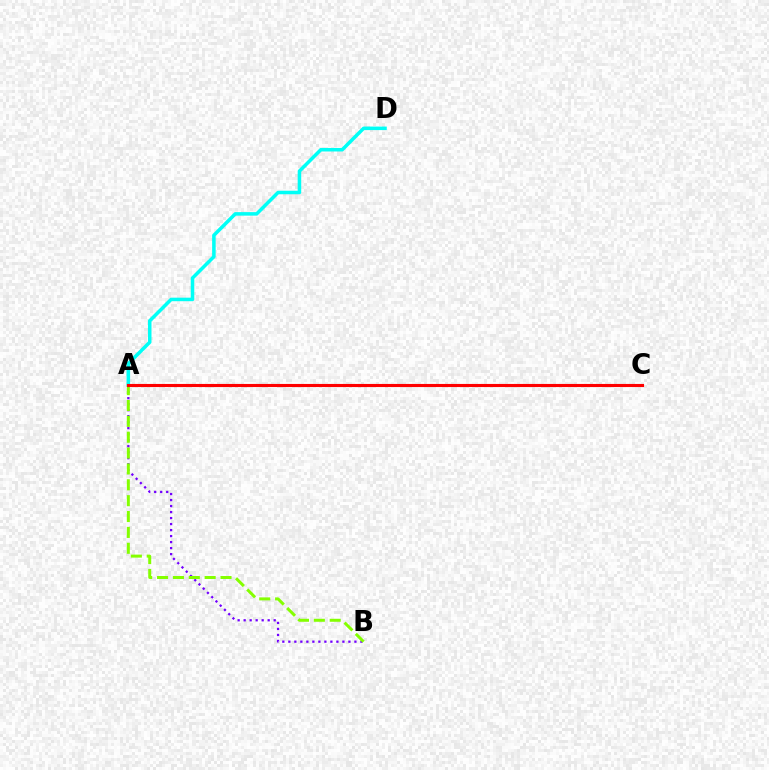{('A', 'D'): [{'color': '#00fff6', 'line_style': 'solid', 'thickness': 2.54}], ('A', 'B'): [{'color': '#7200ff', 'line_style': 'dotted', 'thickness': 1.63}, {'color': '#84ff00', 'line_style': 'dashed', 'thickness': 2.16}], ('A', 'C'): [{'color': '#ff0000', 'line_style': 'solid', 'thickness': 2.24}]}